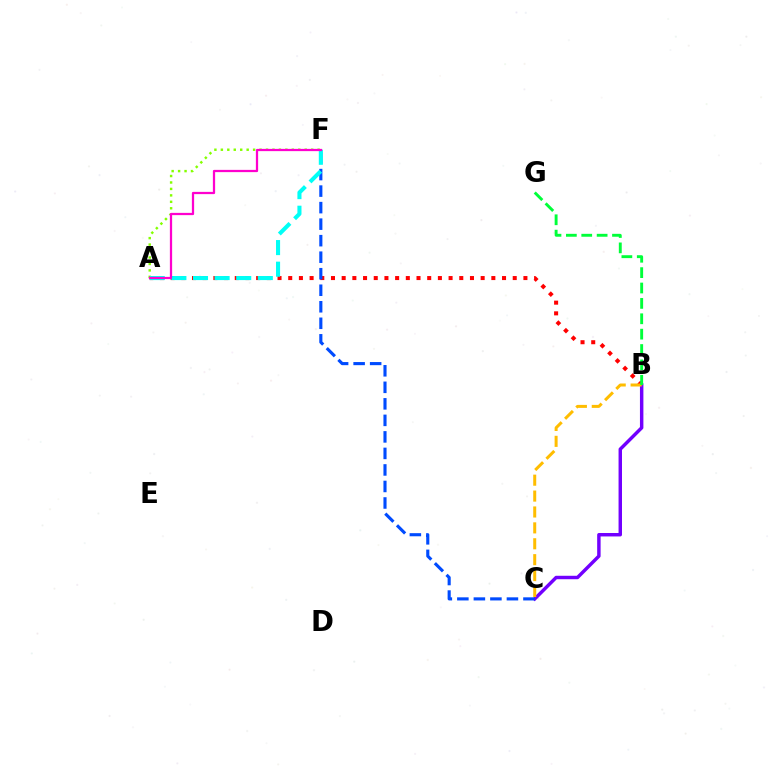{('A', 'F'): [{'color': '#84ff00', 'line_style': 'dotted', 'thickness': 1.75}, {'color': '#00fff6', 'line_style': 'dashed', 'thickness': 2.94}, {'color': '#ff00cf', 'line_style': 'solid', 'thickness': 1.62}], ('B', 'C'): [{'color': '#7200ff', 'line_style': 'solid', 'thickness': 2.48}, {'color': '#ffbd00', 'line_style': 'dashed', 'thickness': 2.16}], ('A', 'B'): [{'color': '#ff0000', 'line_style': 'dotted', 'thickness': 2.9}], ('C', 'F'): [{'color': '#004bff', 'line_style': 'dashed', 'thickness': 2.24}], ('B', 'G'): [{'color': '#00ff39', 'line_style': 'dashed', 'thickness': 2.09}]}